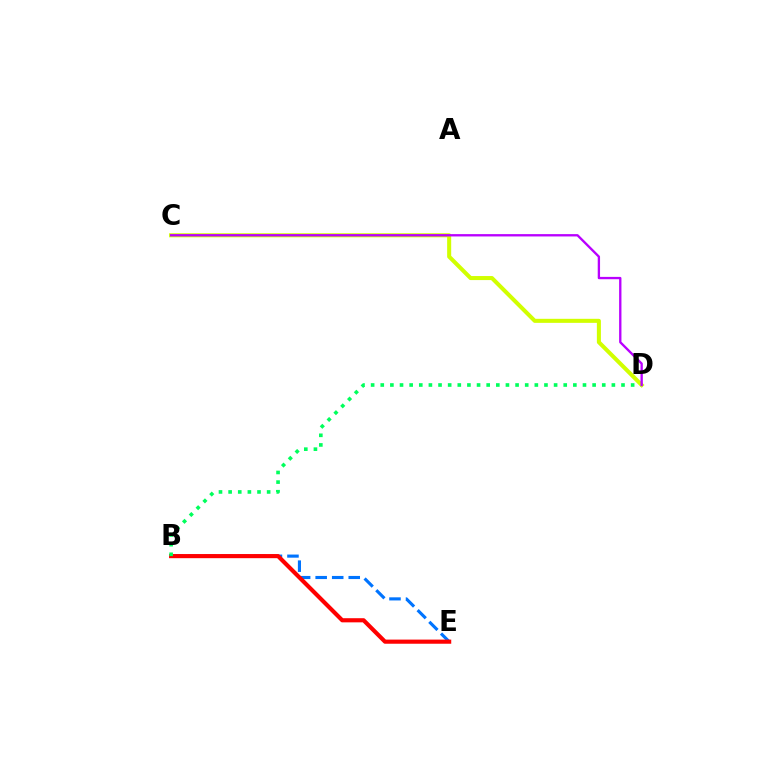{('B', 'E'): [{'color': '#0074ff', 'line_style': 'dashed', 'thickness': 2.25}, {'color': '#ff0000', 'line_style': 'solid', 'thickness': 2.98}], ('B', 'D'): [{'color': '#00ff5c', 'line_style': 'dotted', 'thickness': 2.62}], ('C', 'D'): [{'color': '#d1ff00', 'line_style': 'solid', 'thickness': 2.91}, {'color': '#b900ff', 'line_style': 'solid', 'thickness': 1.68}]}